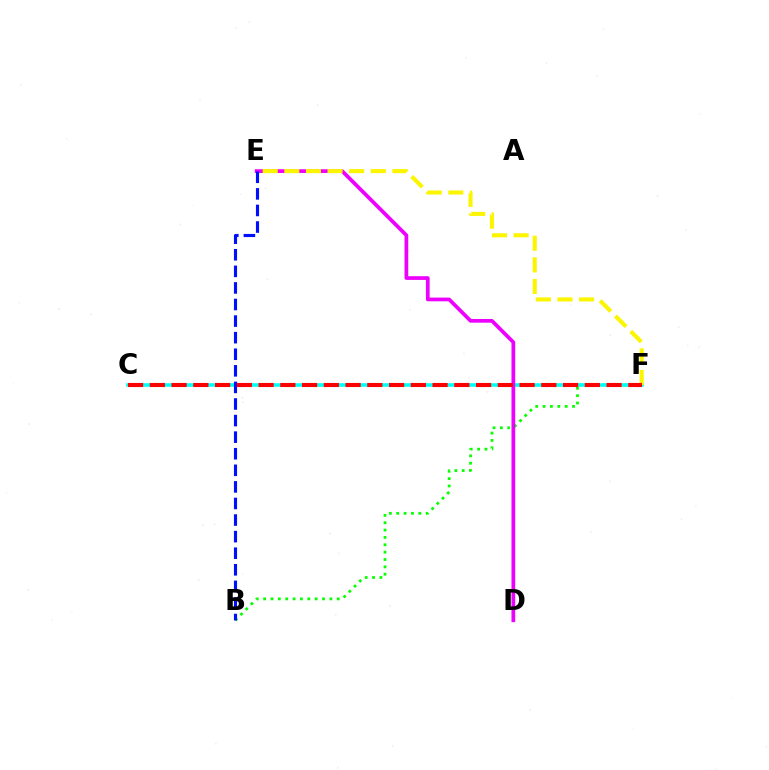{('B', 'F'): [{'color': '#08ff00', 'line_style': 'dotted', 'thickness': 2.0}], ('C', 'F'): [{'color': '#00fff6', 'line_style': 'solid', 'thickness': 2.57}, {'color': '#ff0000', 'line_style': 'dashed', 'thickness': 2.95}], ('D', 'E'): [{'color': '#ee00ff', 'line_style': 'solid', 'thickness': 2.68}], ('E', 'F'): [{'color': '#fcf500', 'line_style': 'dashed', 'thickness': 2.94}], ('B', 'E'): [{'color': '#0010ff', 'line_style': 'dashed', 'thickness': 2.25}]}